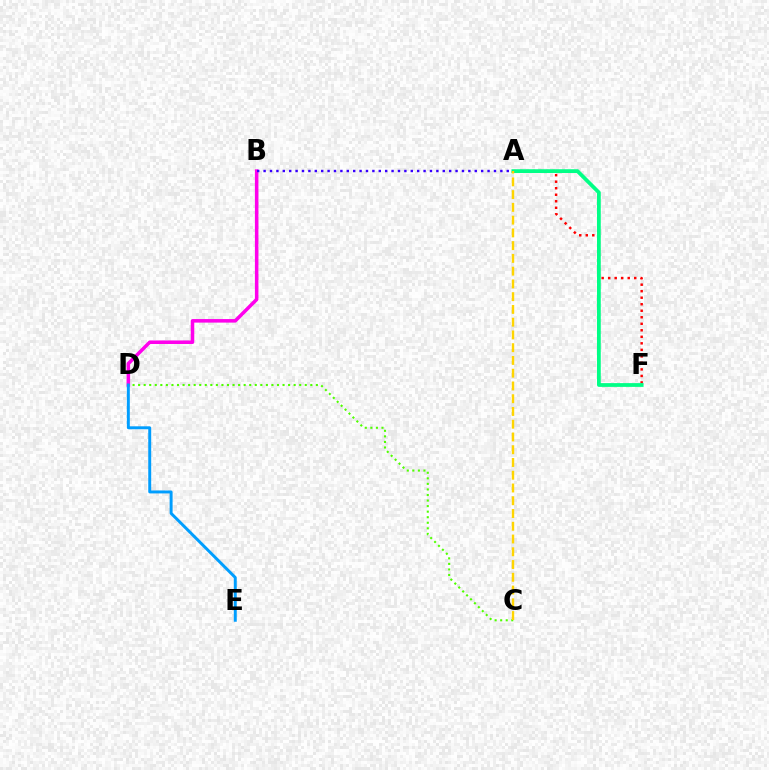{('A', 'F'): [{'color': '#ff0000', 'line_style': 'dotted', 'thickness': 1.77}, {'color': '#00ff86', 'line_style': 'solid', 'thickness': 2.71}], ('C', 'D'): [{'color': '#4fff00', 'line_style': 'dotted', 'thickness': 1.51}], ('B', 'D'): [{'color': '#ff00ed', 'line_style': 'solid', 'thickness': 2.54}], ('D', 'E'): [{'color': '#009eff', 'line_style': 'solid', 'thickness': 2.12}], ('A', 'C'): [{'color': '#ffd500', 'line_style': 'dashed', 'thickness': 1.73}], ('A', 'B'): [{'color': '#3700ff', 'line_style': 'dotted', 'thickness': 1.74}]}